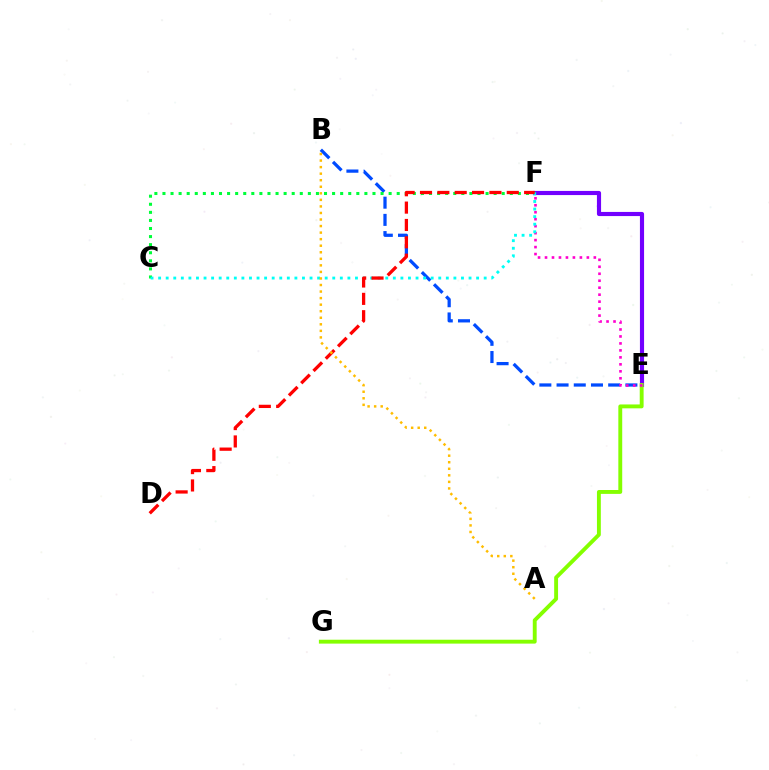{('E', 'F'): [{'color': '#7200ff', 'line_style': 'solid', 'thickness': 2.98}, {'color': '#ff00cf', 'line_style': 'dotted', 'thickness': 1.89}], ('B', 'E'): [{'color': '#004bff', 'line_style': 'dashed', 'thickness': 2.34}], ('C', 'F'): [{'color': '#00ff39', 'line_style': 'dotted', 'thickness': 2.19}, {'color': '#00fff6', 'line_style': 'dotted', 'thickness': 2.06}], ('E', 'G'): [{'color': '#84ff00', 'line_style': 'solid', 'thickness': 2.8}], ('D', 'F'): [{'color': '#ff0000', 'line_style': 'dashed', 'thickness': 2.36}], ('A', 'B'): [{'color': '#ffbd00', 'line_style': 'dotted', 'thickness': 1.78}]}